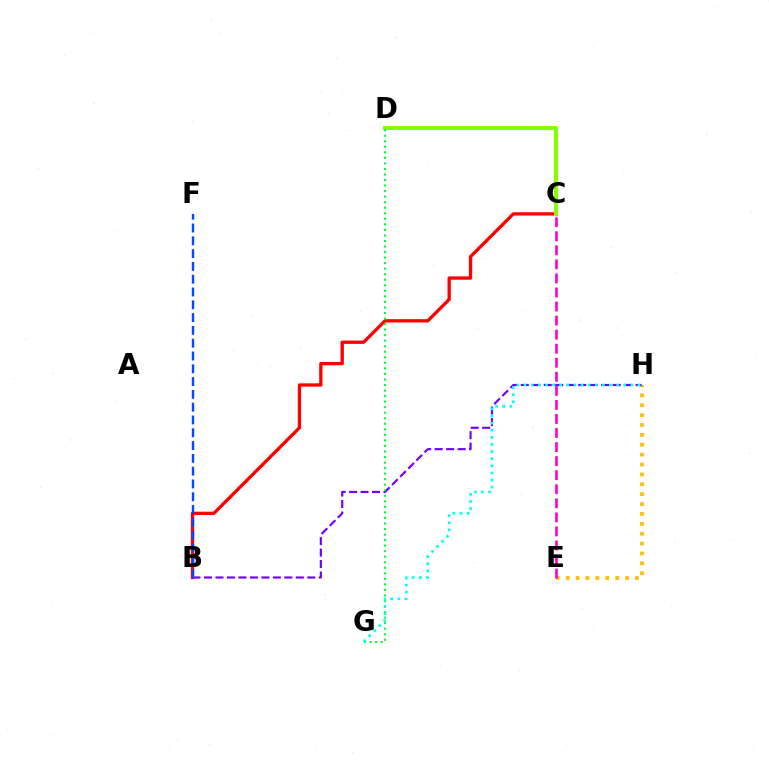{('B', 'C'): [{'color': '#ff0000', 'line_style': 'solid', 'thickness': 2.38}], ('C', 'D'): [{'color': '#84ff00', 'line_style': 'solid', 'thickness': 2.92}], ('E', 'H'): [{'color': '#ffbd00', 'line_style': 'dotted', 'thickness': 2.68}], ('B', 'H'): [{'color': '#7200ff', 'line_style': 'dashed', 'thickness': 1.56}], ('B', 'F'): [{'color': '#004bff', 'line_style': 'dashed', 'thickness': 1.74}], ('D', 'G'): [{'color': '#00ff39', 'line_style': 'dotted', 'thickness': 1.51}], ('C', 'E'): [{'color': '#ff00cf', 'line_style': 'dashed', 'thickness': 1.91}], ('G', 'H'): [{'color': '#00fff6', 'line_style': 'dotted', 'thickness': 1.93}]}